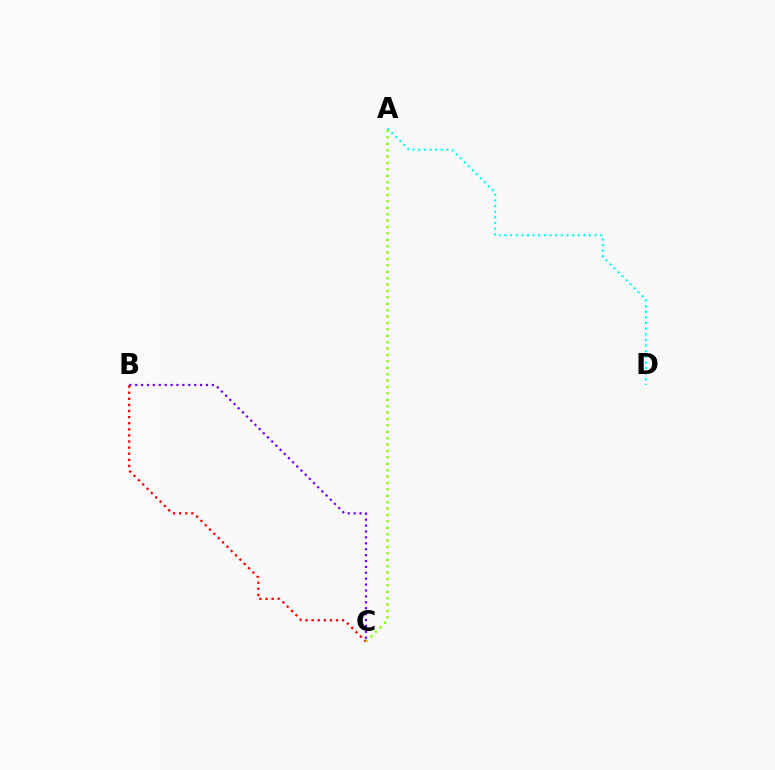{('A', 'D'): [{'color': '#00fff6', 'line_style': 'dotted', 'thickness': 1.53}], ('B', 'C'): [{'color': '#7200ff', 'line_style': 'dotted', 'thickness': 1.6}, {'color': '#ff0000', 'line_style': 'dotted', 'thickness': 1.66}], ('A', 'C'): [{'color': '#84ff00', 'line_style': 'dotted', 'thickness': 1.74}]}